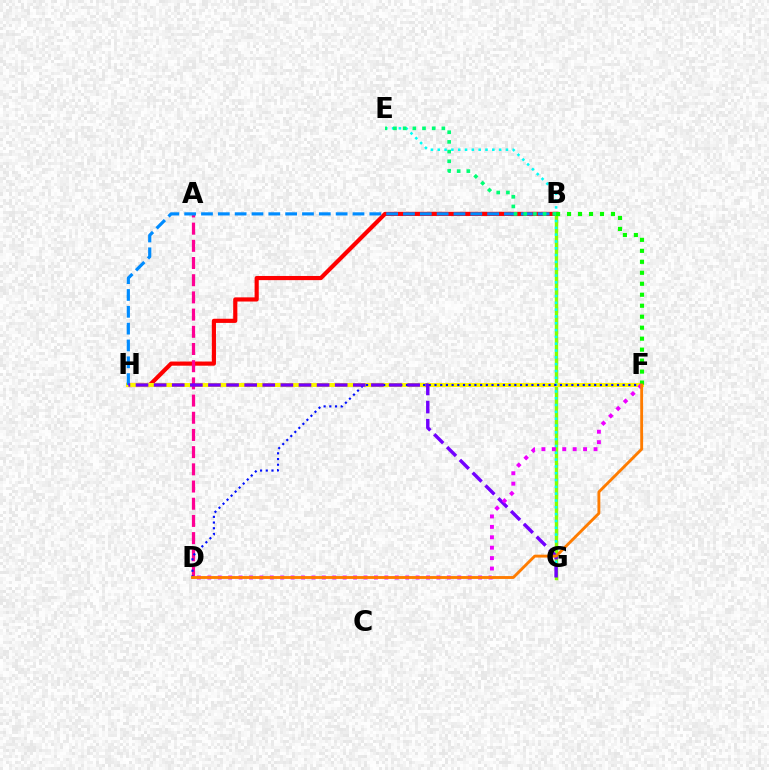{('B', 'G'): [{'color': '#84ff00', 'line_style': 'solid', 'thickness': 2.46}], ('B', 'H'): [{'color': '#ff0000', 'line_style': 'solid', 'thickness': 2.99}, {'color': '#008cff', 'line_style': 'dashed', 'thickness': 2.29}], ('F', 'H'): [{'color': '#fcf500', 'line_style': 'solid', 'thickness': 2.91}], ('E', 'G'): [{'color': '#00fff6', 'line_style': 'dotted', 'thickness': 1.85}], ('A', 'D'): [{'color': '#ff0094', 'line_style': 'dashed', 'thickness': 2.34}], ('B', 'F'): [{'color': '#08ff00', 'line_style': 'dotted', 'thickness': 2.98}], ('D', 'F'): [{'color': '#0010ff', 'line_style': 'dotted', 'thickness': 1.55}, {'color': '#ee00ff', 'line_style': 'dotted', 'thickness': 2.83}, {'color': '#ff7c00', 'line_style': 'solid', 'thickness': 2.07}], ('G', 'H'): [{'color': '#7200ff', 'line_style': 'dashed', 'thickness': 2.46}], ('B', 'E'): [{'color': '#00ff74', 'line_style': 'dotted', 'thickness': 2.63}]}